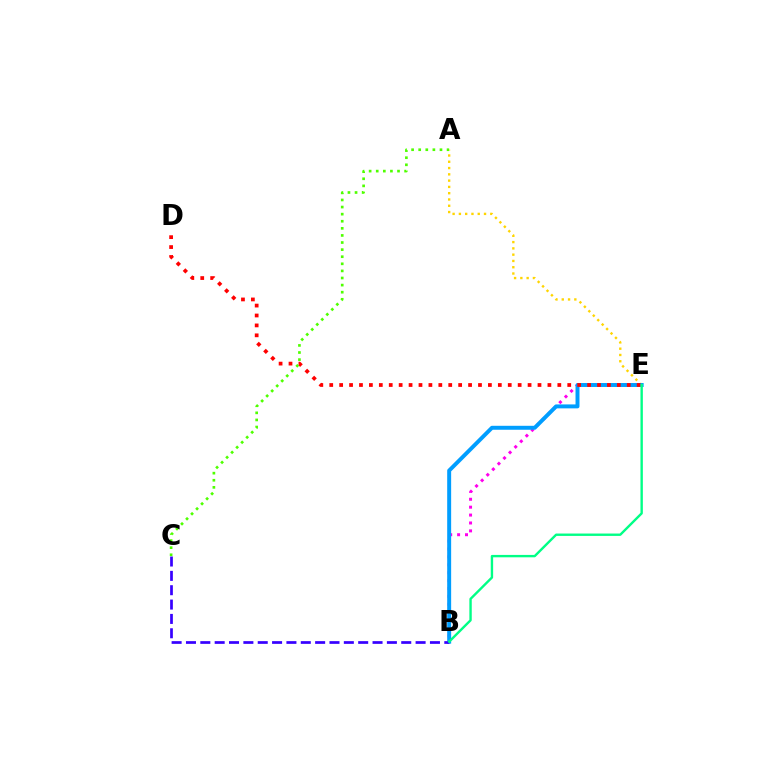{('A', 'E'): [{'color': '#ffd500', 'line_style': 'dotted', 'thickness': 1.71}], ('B', 'E'): [{'color': '#ff00ed', 'line_style': 'dotted', 'thickness': 2.15}, {'color': '#009eff', 'line_style': 'solid', 'thickness': 2.85}, {'color': '#00ff86', 'line_style': 'solid', 'thickness': 1.72}], ('D', 'E'): [{'color': '#ff0000', 'line_style': 'dotted', 'thickness': 2.69}], ('B', 'C'): [{'color': '#3700ff', 'line_style': 'dashed', 'thickness': 1.95}], ('A', 'C'): [{'color': '#4fff00', 'line_style': 'dotted', 'thickness': 1.93}]}